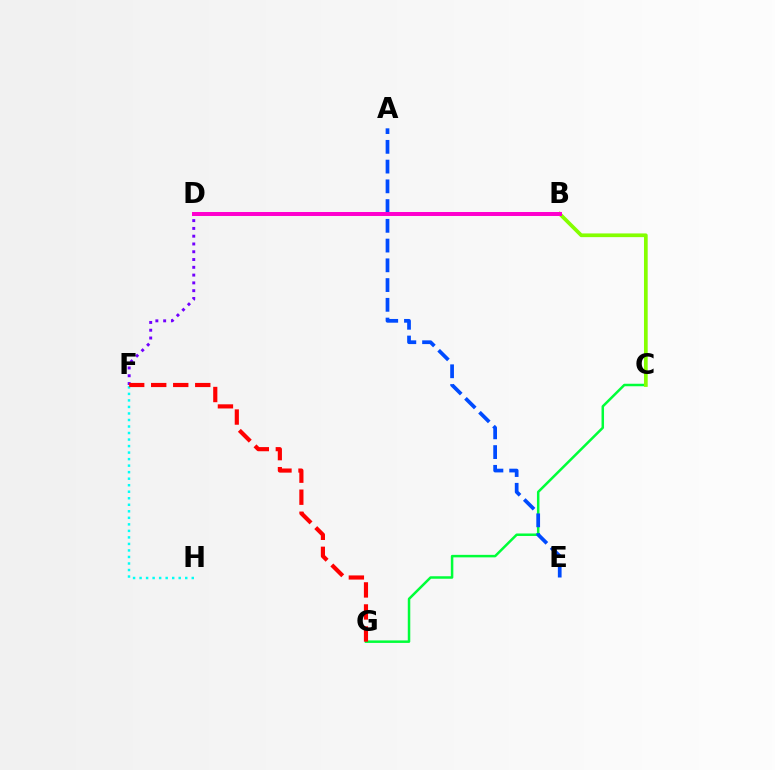{('C', 'G'): [{'color': '#00ff39', 'line_style': 'solid', 'thickness': 1.8}], ('D', 'F'): [{'color': '#7200ff', 'line_style': 'dotted', 'thickness': 2.11}], ('B', 'C'): [{'color': '#84ff00', 'line_style': 'solid', 'thickness': 2.67}], ('A', 'E'): [{'color': '#004bff', 'line_style': 'dashed', 'thickness': 2.68}], ('B', 'D'): [{'color': '#ffbd00', 'line_style': 'dashed', 'thickness': 2.12}, {'color': '#ff00cf', 'line_style': 'solid', 'thickness': 2.87}], ('F', 'H'): [{'color': '#00fff6', 'line_style': 'dotted', 'thickness': 1.77}], ('F', 'G'): [{'color': '#ff0000', 'line_style': 'dashed', 'thickness': 2.99}]}